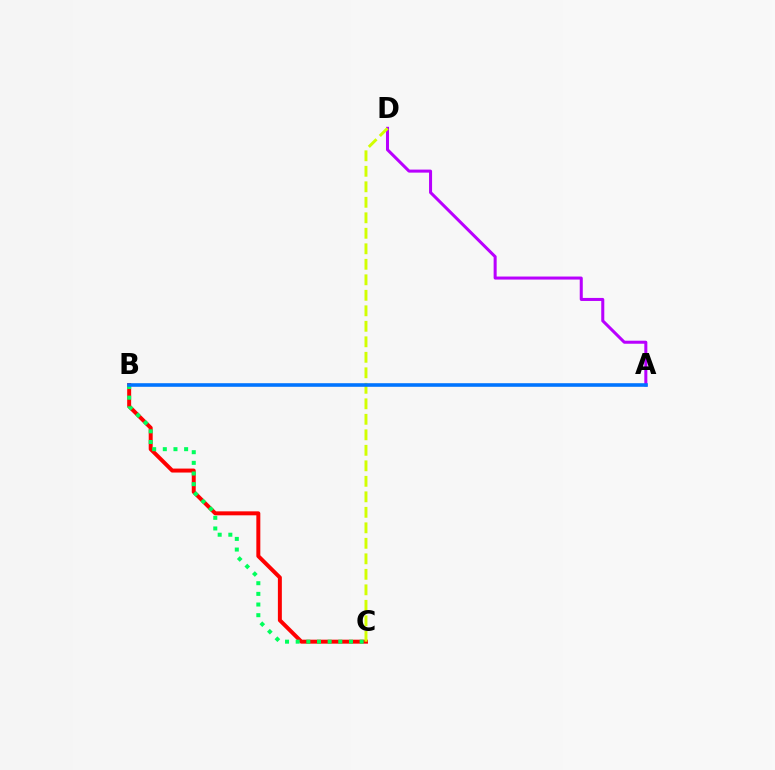{('B', 'C'): [{'color': '#ff0000', 'line_style': 'solid', 'thickness': 2.86}, {'color': '#00ff5c', 'line_style': 'dotted', 'thickness': 2.89}], ('A', 'D'): [{'color': '#b900ff', 'line_style': 'solid', 'thickness': 2.18}], ('C', 'D'): [{'color': '#d1ff00', 'line_style': 'dashed', 'thickness': 2.11}], ('A', 'B'): [{'color': '#0074ff', 'line_style': 'solid', 'thickness': 2.59}]}